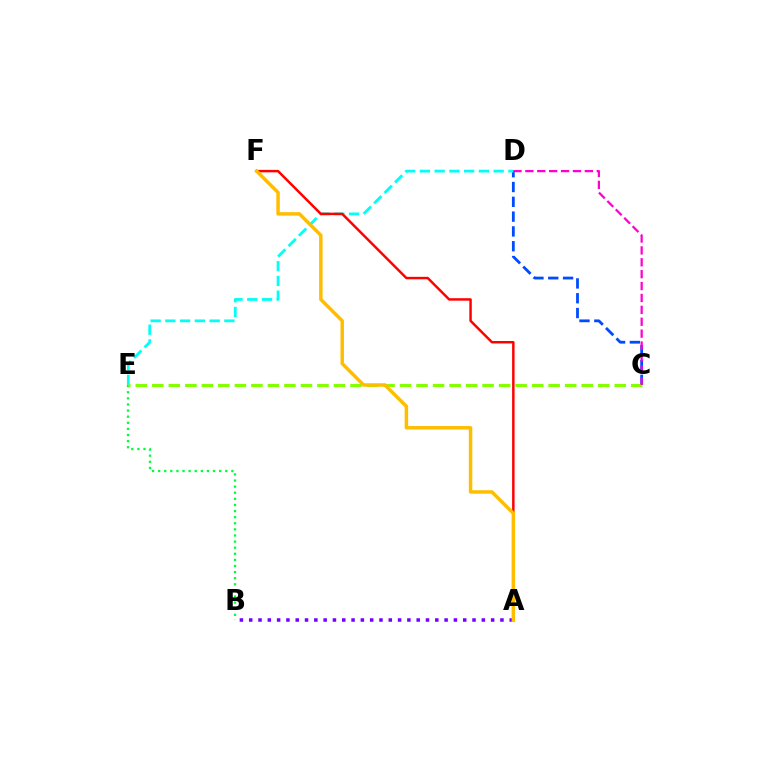{('C', 'D'): [{'color': '#004bff', 'line_style': 'dashed', 'thickness': 2.01}, {'color': '#ff00cf', 'line_style': 'dashed', 'thickness': 1.62}], ('B', 'E'): [{'color': '#00ff39', 'line_style': 'dotted', 'thickness': 1.66}], ('D', 'E'): [{'color': '#00fff6', 'line_style': 'dashed', 'thickness': 2.0}], ('C', 'E'): [{'color': '#84ff00', 'line_style': 'dashed', 'thickness': 2.24}], ('A', 'F'): [{'color': '#ff0000', 'line_style': 'solid', 'thickness': 1.78}, {'color': '#ffbd00', 'line_style': 'solid', 'thickness': 2.5}], ('A', 'B'): [{'color': '#7200ff', 'line_style': 'dotted', 'thickness': 2.53}]}